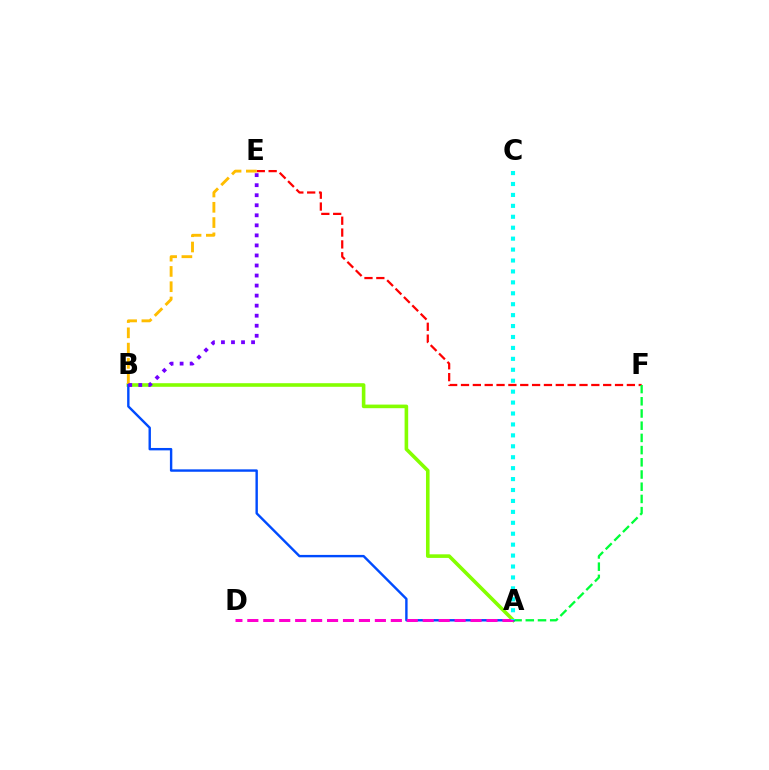{('E', 'F'): [{'color': '#ff0000', 'line_style': 'dashed', 'thickness': 1.61}], ('A', 'B'): [{'color': '#84ff00', 'line_style': 'solid', 'thickness': 2.59}, {'color': '#004bff', 'line_style': 'solid', 'thickness': 1.73}], ('A', 'F'): [{'color': '#00ff39', 'line_style': 'dashed', 'thickness': 1.66}], ('A', 'D'): [{'color': '#ff00cf', 'line_style': 'dashed', 'thickness': 2.17}], ('B', 'E'): [{'color': '#ffbd00', 'line_style': 'dashed', 'thickness': 2.08}, {'color': '#7200ff', 'line_style': 'dotted', 'thickness': 2.73}], ('A', 'C'): [{'color': '#00fff6', 'line_style': 'dotted', 'thickness': 2.97}]}